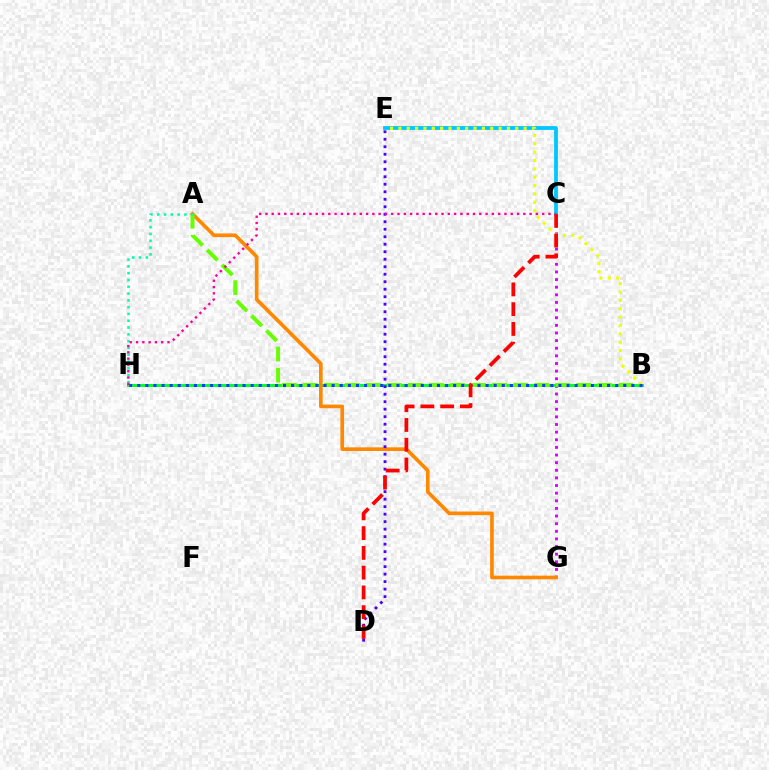{('B', 'H'): [{'color': '#00ff27', 'line_style': 'solid', 'thickness': 2.11}, {'color': '#003fff', 'line_style': 'dotted', 'thickness': 2.2}], ('C', 'G'): [{'color': '#d600ff', 'line_style': 'dotted', 'thickness': 2.07}], ('C', 'E'): [{'color': '#00c7ff', 'line_style': 'solid', 'thickness': 2.74}], ('A', 'G'): [{'color': '#ff8800', 'line_style': 'solid', 'thickness': 2.62}], ('A', 'B'): [{'color': '#66ff00', 'line_style': 'dashed', 'thickness': 2.86}], ('B', 'E'): [{'color': '#eeff00', 'line_style': 'dotted', 'thickness': 2.27}], ('D', 'E'): [{'color': '#4f00ff', 'line_style': 'dotted', 'thickness': 2.04}], ('A', 'H'): [{'color': '#00ffaf', 'line_style': 'dotted', 'thickness': 1.85}], ('C', 'D'): [{'color': '#ff0000', 'line_style': 'dashed', 'thickness': 2.69}], ('C', 'H'): [{'color': '#ff00a0', 'line_style': 'dotted', 'thickness': 1.71}]}